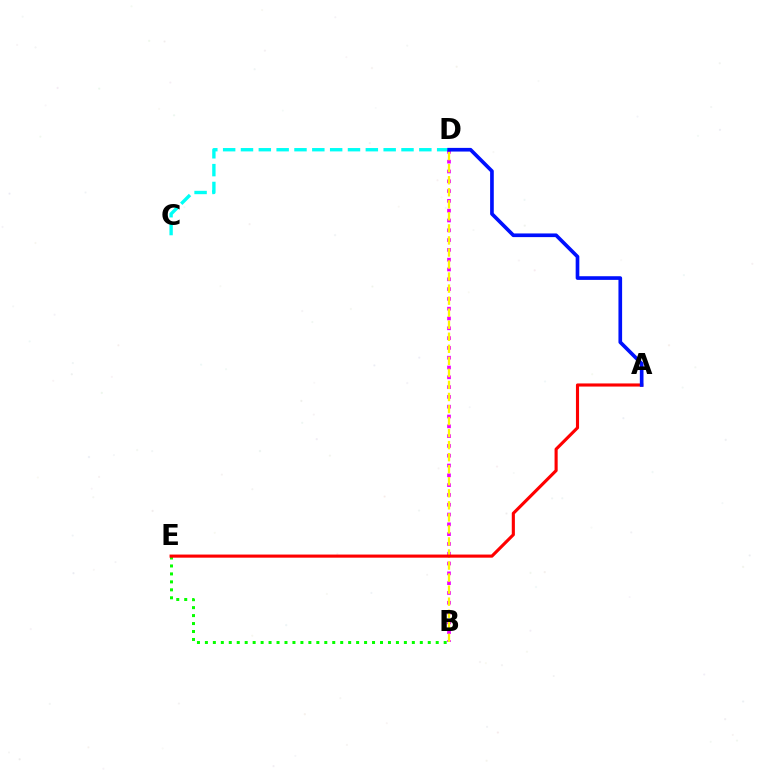{('B', 'E'): [{'color': '#08ff00', 'line_style': 'dotted', 'thickness': 2.16}], ('C', 'D'): [{'color': '#00fff6', 'line_style': 'dashed', 'thickness': 2.42}], ('B', 'D'): [{'color': '#ee00ff', 'line_style': 'dotted', 'thickness': 2.66}, {'color': '#fcf500', 'line_style': 'dashed', 'thickness': 1.64}], ('A', 'E'): [{'color': '#ff0000', 'line_style': 'solid', 'thickness': 2.24}], ('A', 'D'): [{'color': '#0010ff', 'line_style': 'solid', 'thickness': 2.64}]}